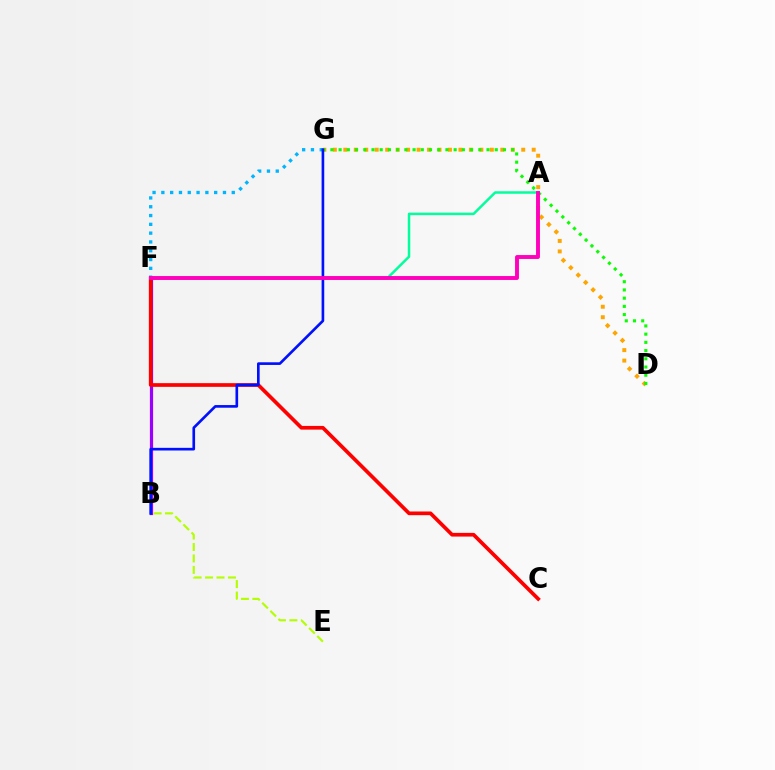{('B', 'F'): [{'color': '#9b00ff', 'line_style': 'solid', 'thickness': 2.32}], ('D', 'G'): [{'color': '#ffa500', 'line_style': 'dotted', 'thickness': 2.84}, {'color': '#08ff00', 'line_style': 'dotted', 'thickness': 2.23}], ('C', 'F'): [{'color': '#ff0000', 'line_style': 'solid', 'thickness': 2.66}], ('F', 'G'): [{'color': '#00b5ff', 'line_style': 'dotted', 'thickness': 2.39}], ('A', 'F'): [{'color': '#00ff9d', 'line_style': 'solid', 'thickness': 1.79}, {'color': '#ff00bd', 'line_style': 'solid', 'thickness': 2.81}], ('B', 'G'): [{'color': '#0010ff', 'line_style': 'solid', 'thickness': 1.91}], ('B', 'E'): [{'color': '#b3ff00', 'line_style': 'dashed', 'thickness': 1.56}]}